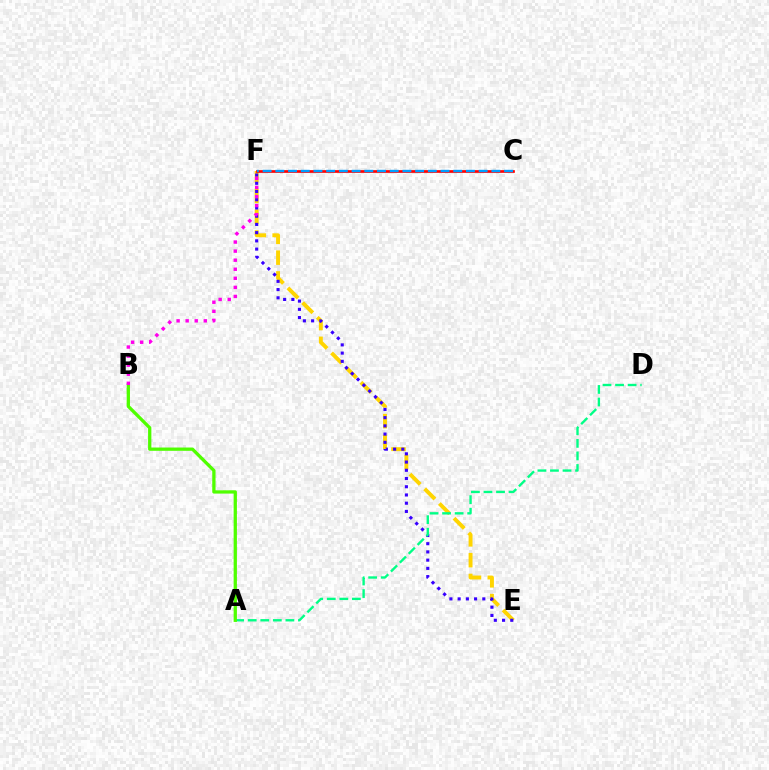{('E', 'F'): [{'color': '#ffd500', 'line_style': 'dashed', 'thickness': 2.82}, {'color': '#3700ff', 'line_style': 'dotted', 'thickness': 2.23}], ('C', 'F'): [{'color': '#ff0000', 'line_style': 'solid', 'thickness': 1.93}, {'color': '#009eff', 'line_style': 'dashed', 'thickness': 1.73}], ('A', 'D'): [{'color': '#00ff86', 'line_style': 'dashed', 'thickness': 1.71}], ('A', 'B'): [{'color': '#4fff00', 'line_style': 'solid', 'thickness': 2.36}], ('B', 'F'): [{'color': '#ff00ed', 'line_style': 'dotted', 'thickness': 2.46}]}